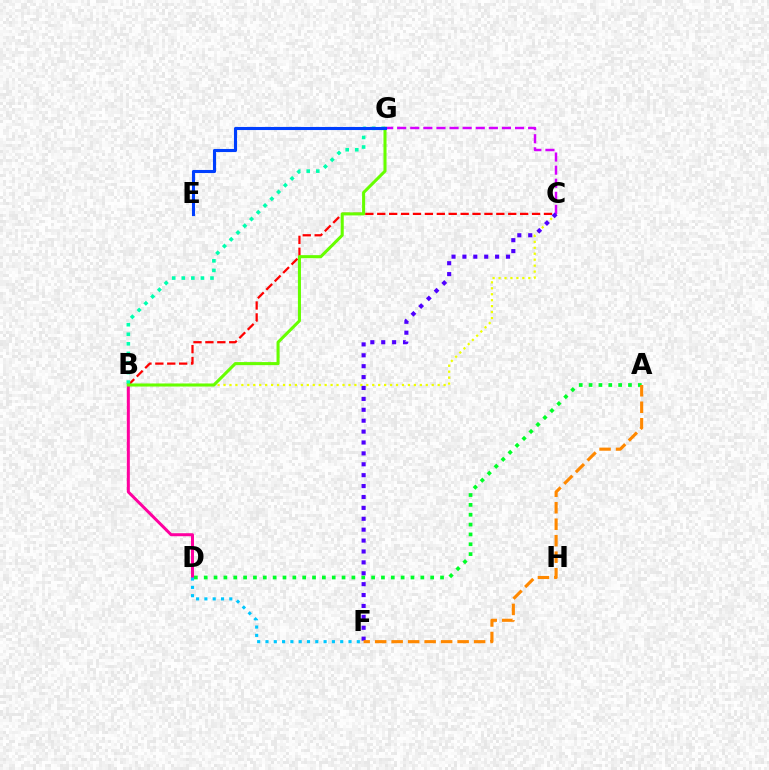{('B', 'C'): [{'color': '#ff0000', 'line_style': 'dashed', 'thickness': 1.62}, {'color': '#eeff00', 'line_style': 'dotted', 'thickness': 1.62}], ('A', 'D'): [{'color': '#00ff27', 'line_style': 'dotted', 'thickness': 2.68}], ('B', 'D'): [{'color': '#ff00a0', 'line_style': 'solid', 'thickness': 2.17}], ('B', 'G'): [{'color': '#00ffaf', 'line_style': 'dotted', 'thickness': 2.6}, {'color': '#66ff00', 'line_style': 'solid', 'thickness': 2.2}], ('C', 'G'): [{'color': '#d600ff', 'line_style': 'dashed', 'thickness': 1.78}], ('D', 'F'): [{'color': '#00c7ff', 'line_style': 'dotted', 'thickness': 2.26}], ('C', 'F'): [{'color': '#4f00ff', 'line_style': 'dotted', 'thickness': 2.96}], ('A', 'F'): [{'color': '#ff8800', 'line_style': 'dashed', 'thickness': 2.24}], ('E', 'G'): [{'color': '#003fff', 'line_style': 'solid', 'thickness': 2.22}]}